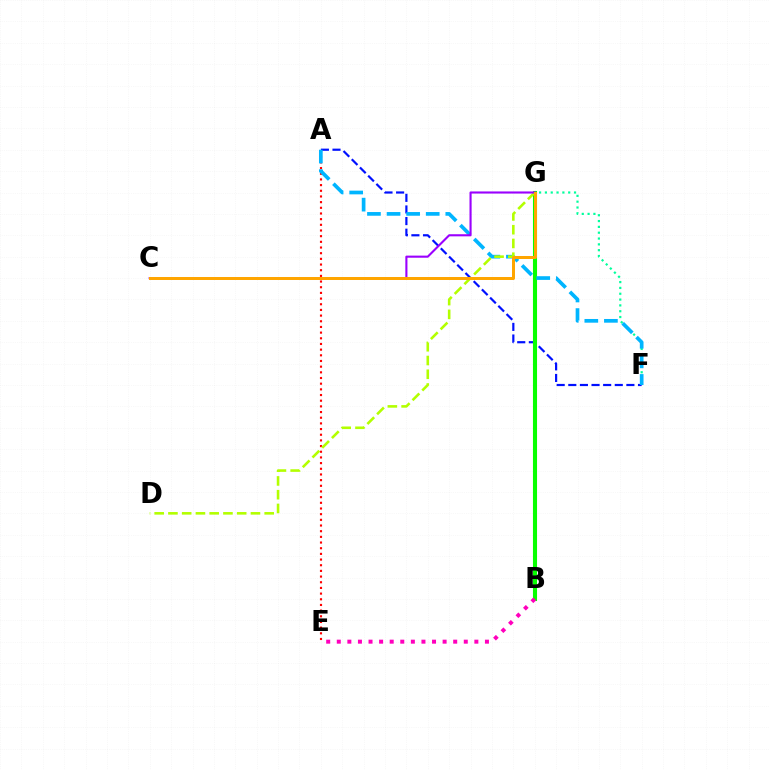{('A', 'F'): [{'color': '#0010ff', 'line_style': 'dashed', 'thickness': 1.58}, {'color': '#00b5ff', 'line_style': 'dashed', 'thickness': 2.66}], ('F', 'G'): [{'color': '#00ff9d', 'line_style': 'dotted', 'thickness': 1.58}], ('B', 'G'): [{'color': '#08ff00', 'line_style': 'solid', 'thickness': 2.95}], ('A', 'E'): [{'color': '#ff0000', 'line_style': 'dotted', 'thickness': 1.54}], ('B', 'E'): [{'color': '#ff00bd', 'line_style': 'dotted', 'thickness': 2.88}], ('D', 'G'): [{'color': '#b3ff00', 'line_style': 'dashed', 'thickness': 1.87}], ('C', 'G'): [{'color': '#9b00ff', 'line_style': 'solid', 'thickness': 1.52}, {'color': '#ffa500', 'line_style': 'solid', 'thickness': 2.15}]}